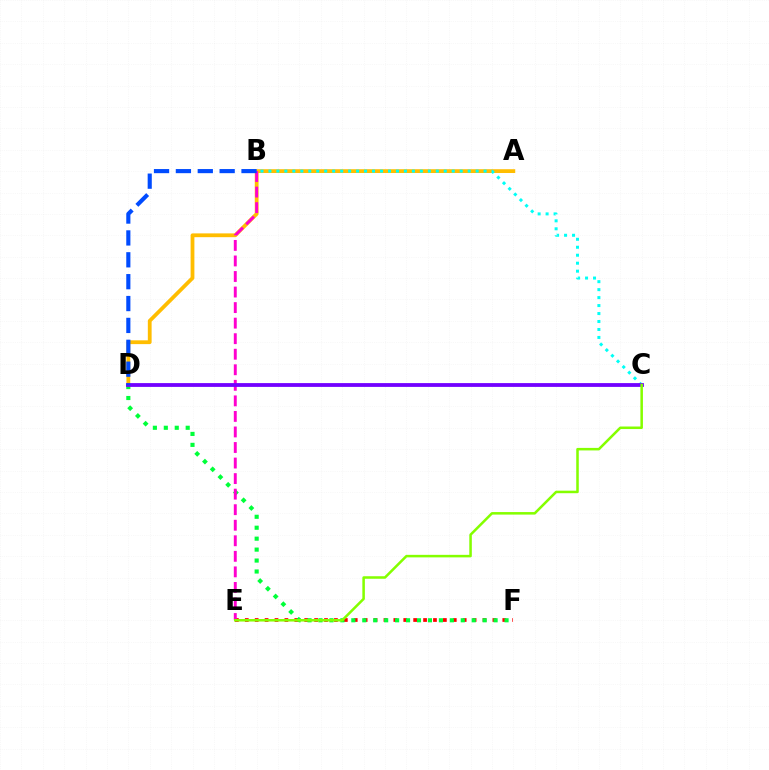{('E', 'F'): [{'color': '#ff0000', 'line_style': 'dotted', 'thickness': 2.69}], ('A', 'D'): [{'color': '#ffbd00', 'line_style': 'solid', 'thickness': 2.73}], ('D', 'F'): [{'color': '#00ff39', 'line_style': 'dotted', 'thickness': 2.97}], ('B', 'E'): [{'color': '#ff00cf', 'line_style': 'dashed', 'thickness': 2.11}], ('B', 'C'): [{'color': '#00fff6', 'line_style': 'dotted', 'thickness': 2.17}], ('C', 'D'): [{'color': '#7200ff', 'line_style': 'solid', 'thickness': 2.73}], ('C', 'E'): [{'color': '#84ff00', 'line_style': 'solid', 'thickness': 1.82}], ('B', 'D'): [{'color': '#004bff', 'line_style': 'dashed', 'thickness': 2.97}]}